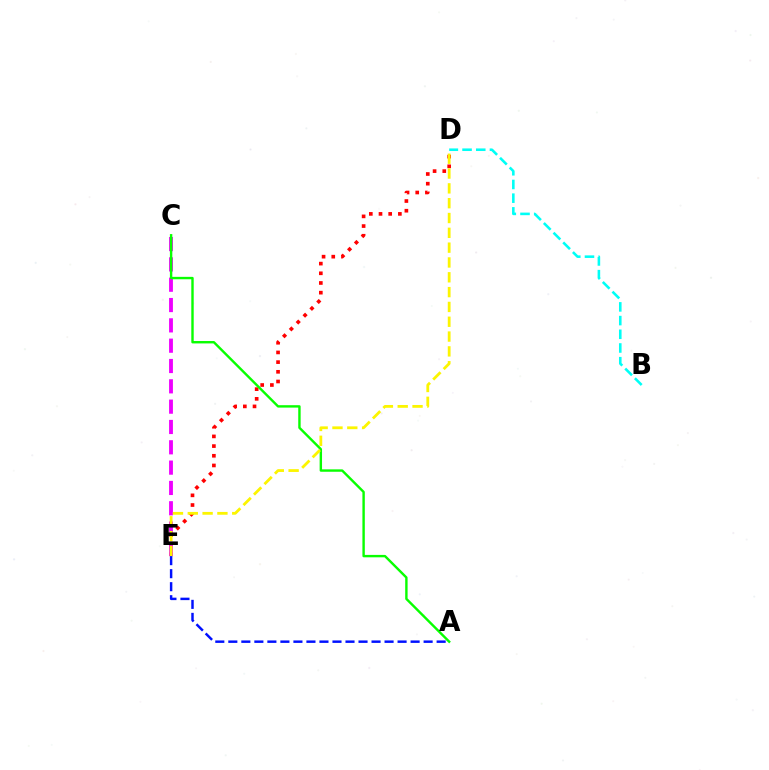{('D', 'E'): [{'color': '#ff0000', 'line_style': 'dotted', 'thickness': 2.63}, {'color': '#fcf500', 'line_style': 'dashed', 'thickness': 2.01}], ('B', 'D'): [{'color': '#00fff6', 'line_style': 'dashed', 'thickness': 1.86}], ('C', 'E'): [{'color': '#ee00ff', 'line_style': 'dashed', 'thickness': 2.76}], ('A', 'C'): [{'color': '#08ff00', 'line_style': 'solid', 'thickness': 1.73}], ('A', 'E'): [{'color': '#0010ff', 'line_style': 'dashed', 'thickness': 1.77}]}